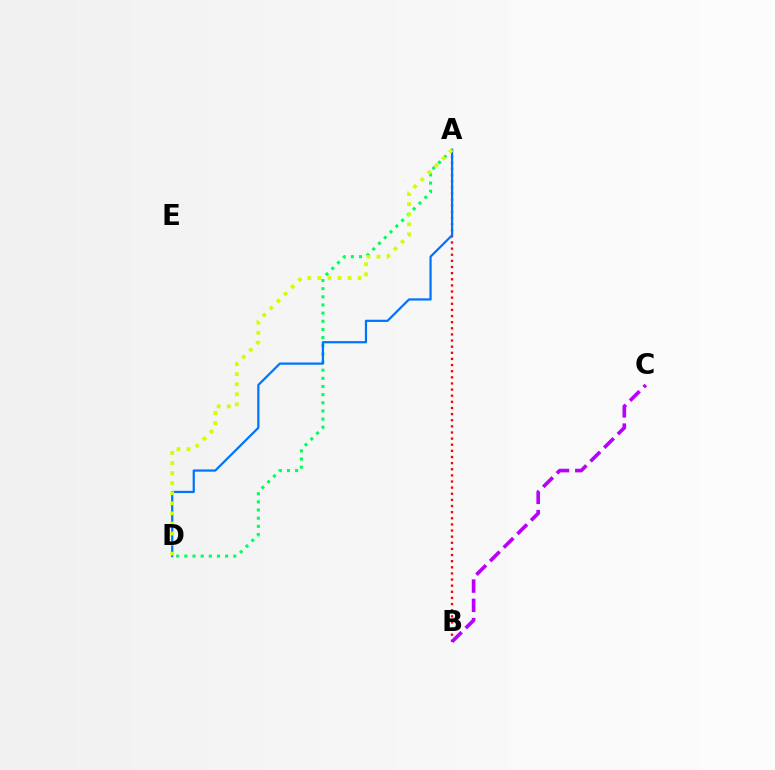{('A', 'D'): [{'color': '#00ff5c', 'line_style': 'dotted', 'thickness': 2.21}, {'color': '#0074ff', 'line_style': 'solid', 'thickness': 1.6}, {'color': '#d1ff00', 'line_style': 'dotted', 'thickness': 2.73}], ('A', 'B'): [{'color': '#ff0000', 'line_style': 'dotted', 'thickness': 1.67}], ('B', 'C'): [{'color': '#b900ff', 'line_style': 'dashed', 'thickness': 2.62}]}